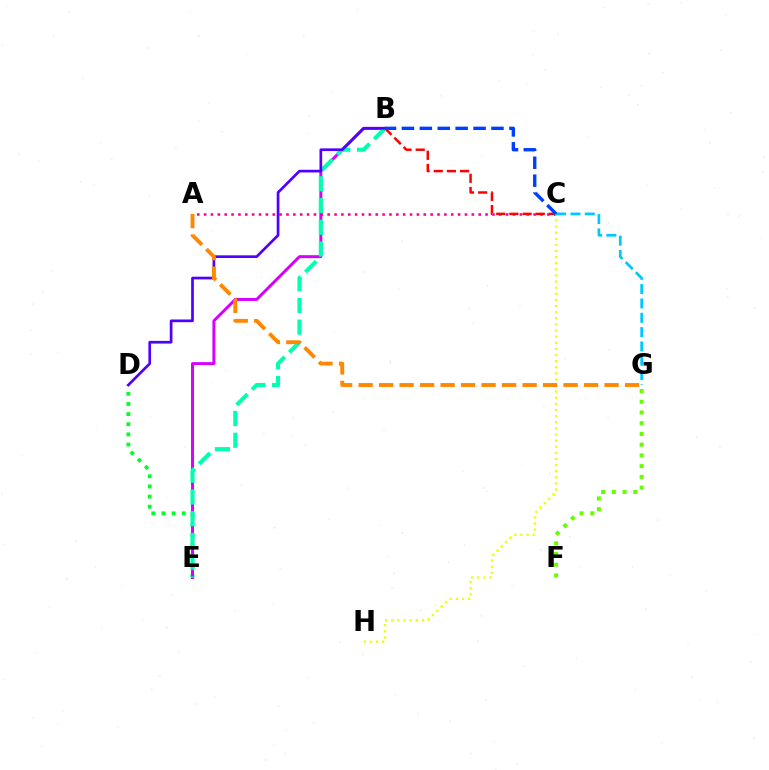{('D', 'E'): [{'color': '#00ff27', 'line_style': 'dotted', 'thickness': 2.76}], ('B', 'E'): [{'color': '#d600ff', 'line_style': 'solid', 'thickness': 2.14}, {'color': '#00ffaf', 'line_style': 'dashed', 'thickness': 2.95}], ('A', 'C'): [{'color': '#ff00a0', 'line_style': 'dotted', 'thickness': 1.87}], ('B', 'C'): [{'color': '#ff0000', 'line_style': 'dashed', 'thickness': 1.79}, {'color': '#003fff', 'line_style': 'dashed', 'thickness': 2.43}], ('B', 'D'): [{'color': '#4f00ff', 'line_style': 'solid', 'thickness': 1.94}], ('C', 'H'): [{'color': '#eeff00', 'line_style': 'dotted', 'thickness': 1.66}], ('F', 'G'): [{'color': '#66ff00', 'line_style': 'dotted', 'thickness': 2.91}], ('A', 'G'): [{'color': '#ff8800', 'line_style': 'dashed', 'thickness': 2.78}], ('C', 'G'): [{'color': '#00c7ff', 'line_style': 'dashed', 'thickness': 1.95}]}